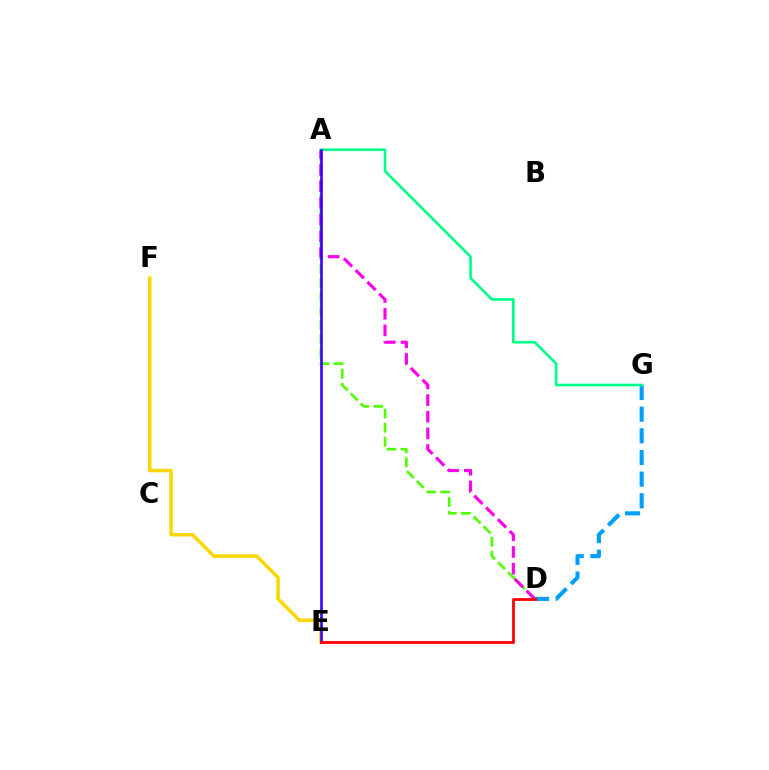{('D', 'G'): [{'color': '#009eff', 'line_style': 'dashed', 'thickness': 2.94}], ('E', 'F'): [{'color': '#ffd500', 'line_style': 'solid', 'thickness': 2.5}], ('A', 'D'): [{'color': '#4fff00', 'line_style': 'dashed', 'thickness': 1.9}, {'color': '#ff00ed', 'line_style': 'dashed', 'thickness': 2.26}], ('A', 'G'): [{'color': '#00ff86', 'line_style': 'solid', 'thickness': 1.89}], ('A', 'E'): [{'color': '#3700ff', 'line_style': 'solid', 'thickness': 1.87}], ('D', 'E'): [{'color': '#ff0000', 'line_style': 'solid', 'thickness': 2.01}]}